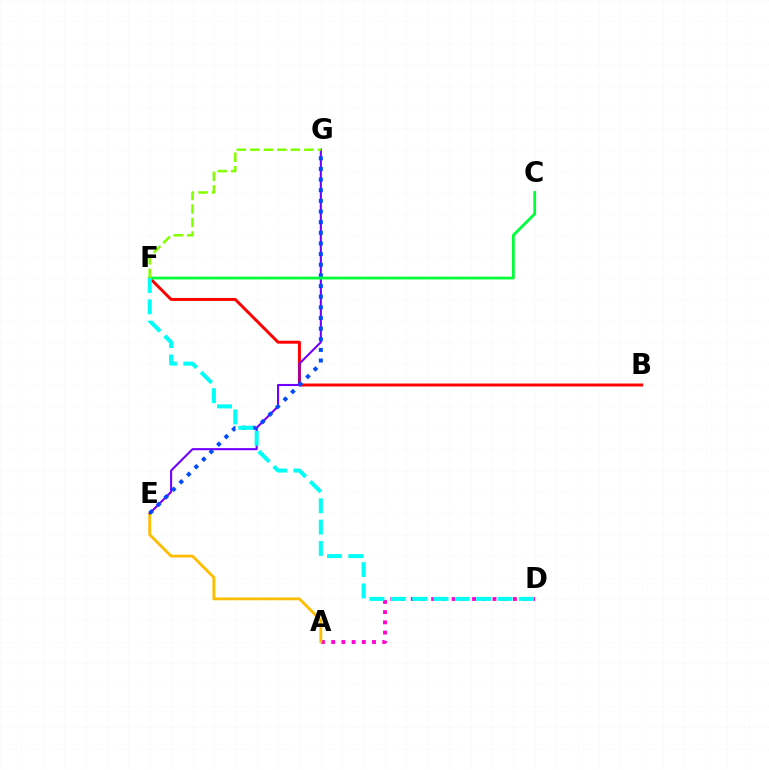{('A', 'D'): [{'color': '#ff00cf', 'line_style': 'dotted', 'thickness': 2.78}], ('A', 'E'): [{'color': '#ffbd00', 'line_style': 'solid', 'thickness': 2.05}], ('B', 'F'): [{'color': '#ff0000', 'line_style': 'solid', 'thickness': 2.13}], ('E', 'G'): [{'color': '#7200ff', 'line_style': 'solid', 'thickness': 1.51}, {'color': '#004bff', 'line_style': 'dotted', 'thickness': 2.89}], ('C', 'F'): [{'color': '#00ff39', 'line_style': 'solid', 'thickness': 2.02}], ('D', 'F'): [{'color': '#00fff6', 'line_style': 'dashed', 'thickness': 2.9}], ('F', 'G'): [{'color': '#84ff00', 'line_style': 'dashed', 'thickness': 1.84}]}